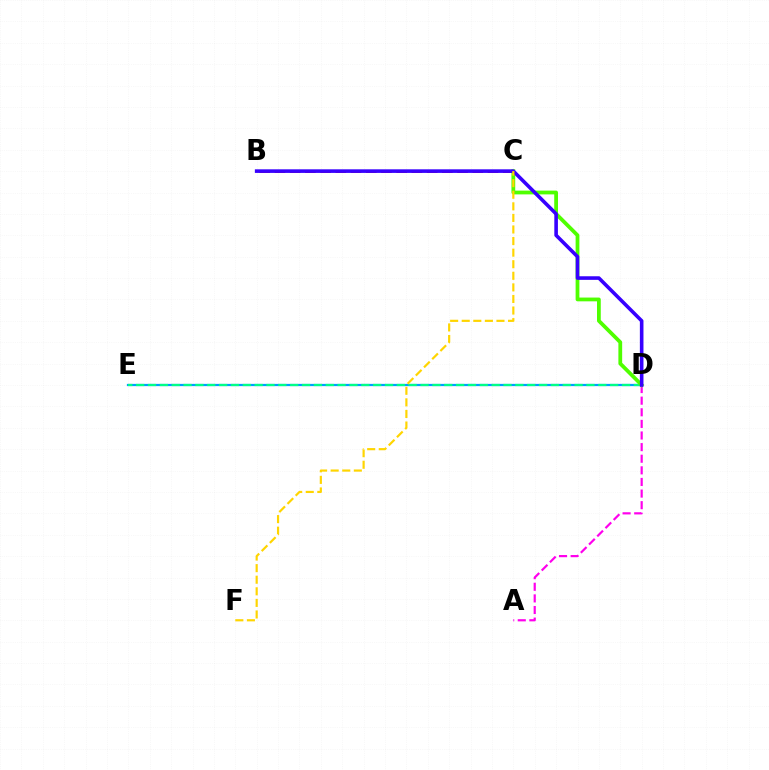{('D', 'E'): [{'color': '#009eff', 'line_style': 'solid', 'thickness': 1.6}, {'color': '#00ff86', 'line_style': 'dashed', 'thickness': 1.61}], ('A', 'D'): [{'color': '#ff00ed', 'line_style': 'dashed', 'thickness': 1.58}], ('B', 'C'): [{'color': '#ff0000', 'line_style': 'dashed', 'thickness': 2.07}], ('C', 'D'): [{'color': '#4fff00', 'line_style': 'solid', 'thickness': 2.72}], ('B', 'D'): [{'color': '#3700ff', 'line_style': 'solid', 'thickness': 2.59}], ('C', 'F'): [{'color': '#ffd500', 'line_style': 'dashed', 'thickness': 1.57}]}